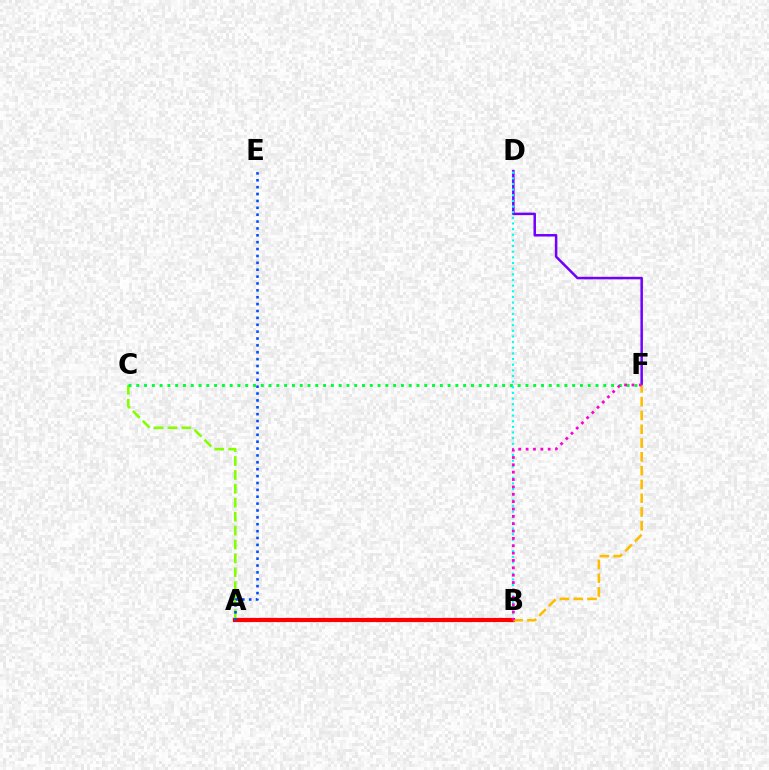{('A', 'B'): [{'color': '#ff0000', 'line_style': 'solid', 'thickness': 2.99}], ('D', 'F'): [{'color': '#7200ff', 'line_style': 'solid', 'thickness': 1.81}], ('A', 'C'): [{'color': '#84ff00', 'line_style': 'dashed', 'thickness': 1.89}], ('A', 'E'): [{'color': '#004bff', 'line_style': 'dotted', 'thickness': 1.87}], ('C', 'F'): [{'color': '#00ff39', 'line_style': 'dotted', 'thickness': 2.11}], ('B', 'F'): [{'color': '#ffbd00', 'line_style': 'dashed', 'thickness': 1.87}, {'color': '#ff00cf', 'line_style': 'dotted', 'thickness': 2.0}], ('B', 'D'): [{'color': '#00fff6', 'line_style': 'dotted', 'thickness': 1.53}]}